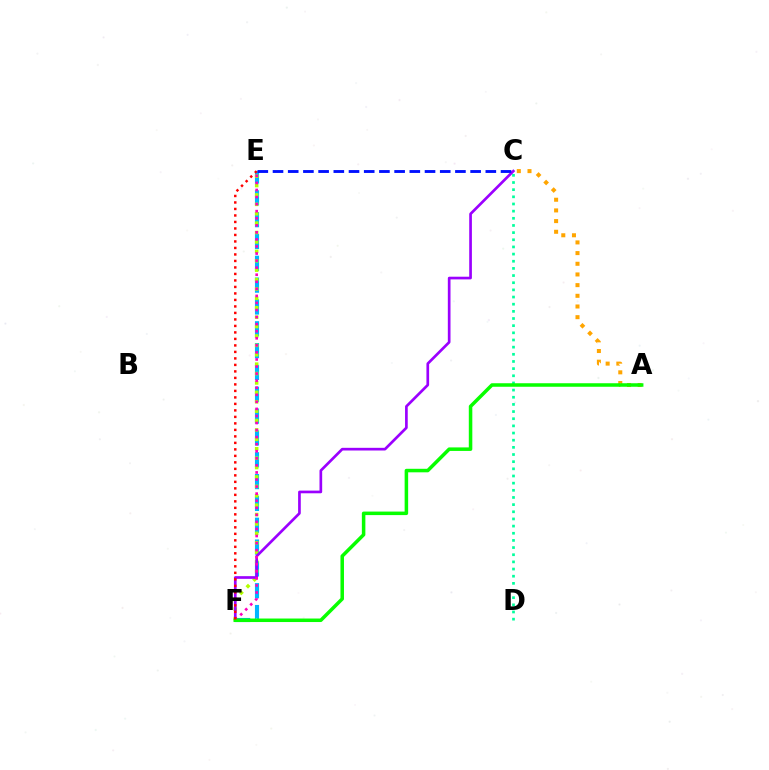{('C', 'D'): [{'color': '#00ff9d', 'line_style': 'dotted', 'thickness': 1.94}], ('A', 'C'): [{'color': '#ffa500', 'line_style': 'dotted', 'thickness': 2.9}], ('E', 'F'): [{'color': '#00b5ff', 'line_style': 'dashed', 'thickness': 2.97}, {'color': '#b3ff00', 'line_style': 'dotted', 'thickness': 2.55}, {'color': '#ff00bd', 'line_style': 'dotted', 'thickness': 1.92}, {'color': '#ff0000', 'line_style': 'dotted', 'thickness': 1.77}], ('C', 'F'): [{'color': '#9b00ff', 'line_style': 'solid', 'thickness': 1.93}], ('A', 'F'): [{'color': '#08ff00', 'line_style': 'solid', 'thickness': 2.53}], ('C', 'E'): [{'color': '#0010ff', 'line_style': 'dashed', 'thickness': 2.07}]}